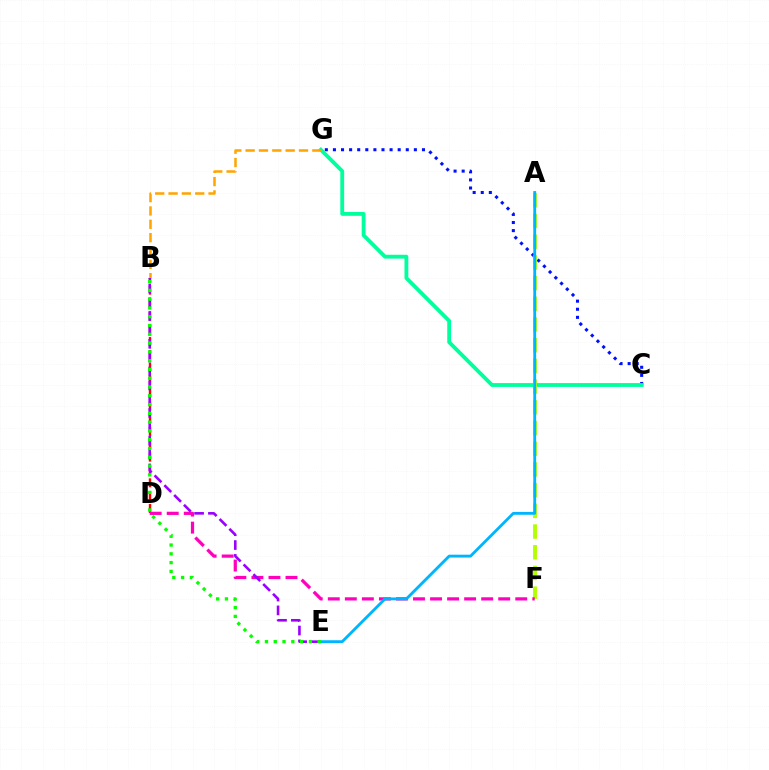{('C', 'G'): [{'color': '#0010ff', 'line_style': 'dotted', 'thickness': 2.2}, {'color': '#00ff9d', 'line_style': 'solid', 'thickness': 2.76}], ('B', 'D'): [{'color': '#ff0000', 'line_style': 'dashed', 'thickness': 1.74}], ('A', 'F'): [{'color': '#b3ff00', 'line_style': 'dashed', 'thickness': 2.81}], ('B', 'G'): [{'color': '#ffa500', 'line_style': 'dashed', 'thickness': 1.81}], ('D', 'F'): [{'color': '#ff00bd', 'line_style': 'dashed', 'thickness': 2.32}], ('B', 'E'): [{'color': '#9b00ff', 'line_style': 'dashed', 'thickness': 1.88}, {'color': '#08ff00', 'line_style': 'dotted', 'thickness': 2.39}], ('A', 'E'): [{'color': '#00b5ff', 'line_style': 'solid', 'thickness': 2.06}]}